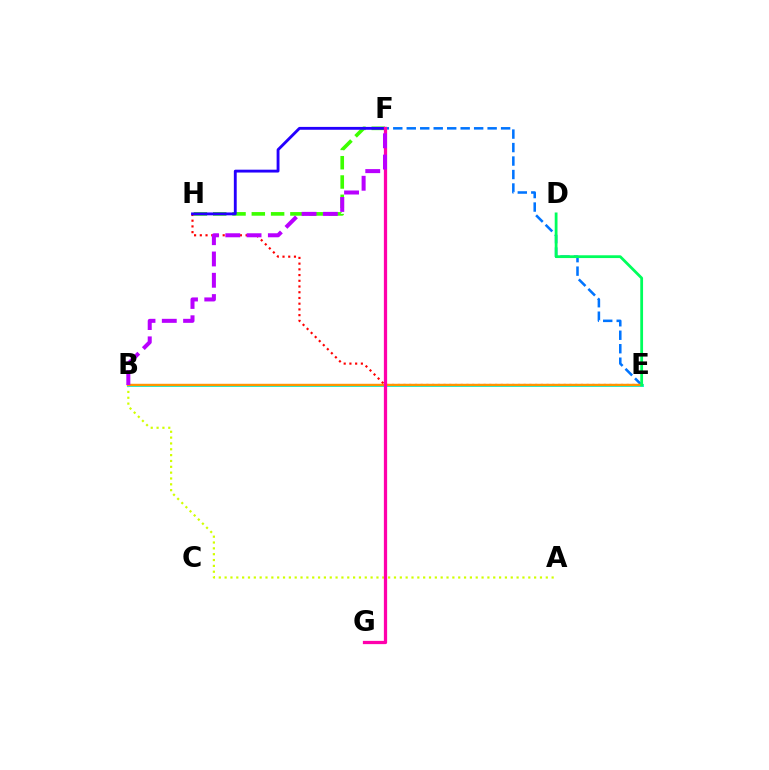{('F', 'H'): [{'color': '#3dff00', 'line_style': 'dashed', 'thickness': 2.62}, {'color': '#2500ff', 'line_style': 'solid', 'thickness': 2.06}], ('A', 'B'): [{'color': '#d1ff00', 'line_style': 'dotted', 'thickness': 1.59}], ('E', 'H'): [{'color': '#ff0000', 'line_style': 'dotted', 'thickness': 1.55}], ('E', 'F'): [{'color': '#0074ff', 'line_style': 'dashed', 'thickness': 1.83}], ('B', 'E'): [{'color': '#00fff6', 'line_style': 'solid', 'thickness': 2.16}, {'color': '#ff9400', 'line_style': 'solid', 'thickness': 1.75}], ('D', 'E'): [{'color': '#00ff5c', 'line_style': 'solid', 'thickness': 2.0}], ('F', 'G'): [{'color': '#ff00ac', 'line_style': 'solid', 'thickness': 2.34}], ('B', 'F'): [{'color': '#b900ff', 'line_style': 'dashed', 'thickness': 2.89}]}